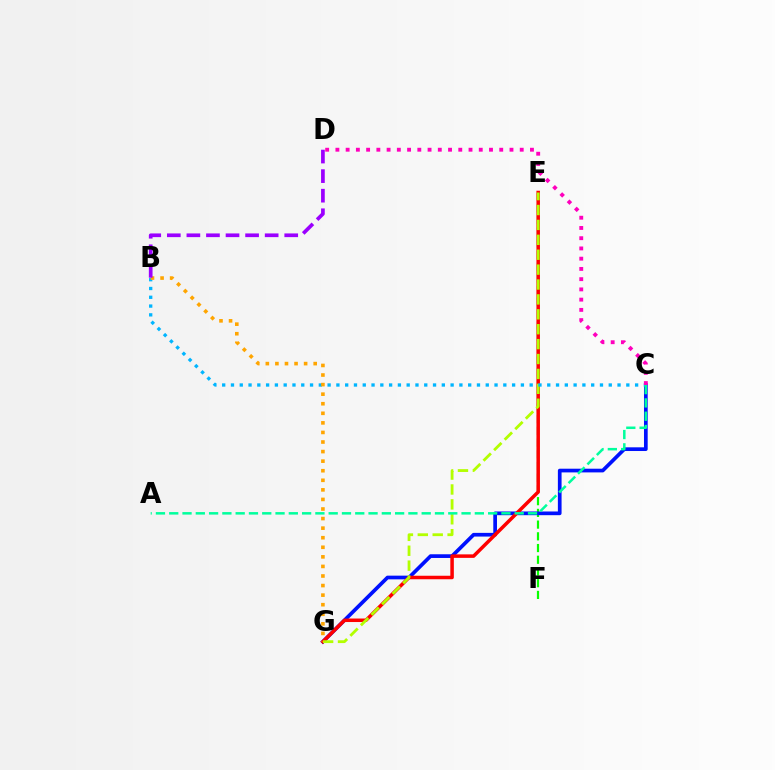{('E', 'F'): [{'color': '#08ff00', 'line_style': 'dashed', 'thickness': 1.59}], ('C', 'G'): [{'color': '#0010ff', 'line_style': 'solid', 'thickness': 2.66}], ('E', 'G'): [{'color': '#ff0000', 'line_style': 'solid', 'thickness': 2.52}, {'color': '#b3ff00', 'line_style': 'dashed', 'thickness': 2.02}], ('B', 'C'): [{'color': '#00b5ff', 'line_style': 'dotted', 'thickness': 2.39}], ('C', 'D'): [{'color': '#ff00bd', 'line_style': 'dotted', 'thickness': 2.78}], ('B', 'G'): [{'color': '#ffa500', 'line_style': 'dotted', 'thickness': 2.6}], ('B', 'D'): [{'color': '#9b00ff', 'line_style': 'dashed', 'thickness': 2.66}], ('A', 'C'): [{'color': '#00ff9d', 'line_style': 'dashed', 'thickness': 1.81}]}